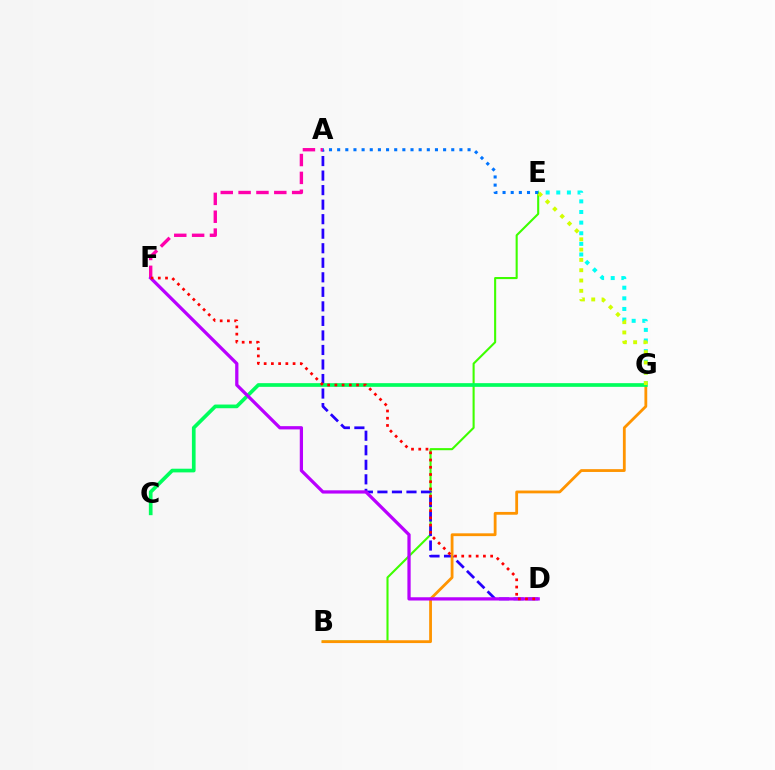{('E', 'G'): [{'color': '#00fff6', 'line_style': 'dotted', 'thickness': 2.89}, {'color': '#d1ff00', 'line_style': 'dotted', 'thickness': 2.8}], ('B', 'E'): [{'color': '#3dff00', 'line_style': 'solid', 'thickness': 1.51}], ('A', 'D'): [{'color': '#2500ff', 'line_style': 'dashed', 'thickness': 1.97}], ('B', 'G'): [{'color': '#ff9400', 'line_style': 'solid', 'thickness': 2.02}], ('C', 'G'): [{'color': '#00ff5c', 'line_style': 'solid', 'thickness': 2.65}], ('A', 'F'): [{'color': '#ff00ac', 'line_style': 'dashed', 'thickness': 2.43}], ('D', 'F'): [{'color': '#b900ff', 'line_style': 'solid', 'thickness': 2.34}, {'color': '#ff0000', 'line_style': 'dotted', 'thickness': 1.96}], ('A', 'E'): [{'color': '#0074ff', 'line_style': 'dotted', 'thickness': 2.21}]}